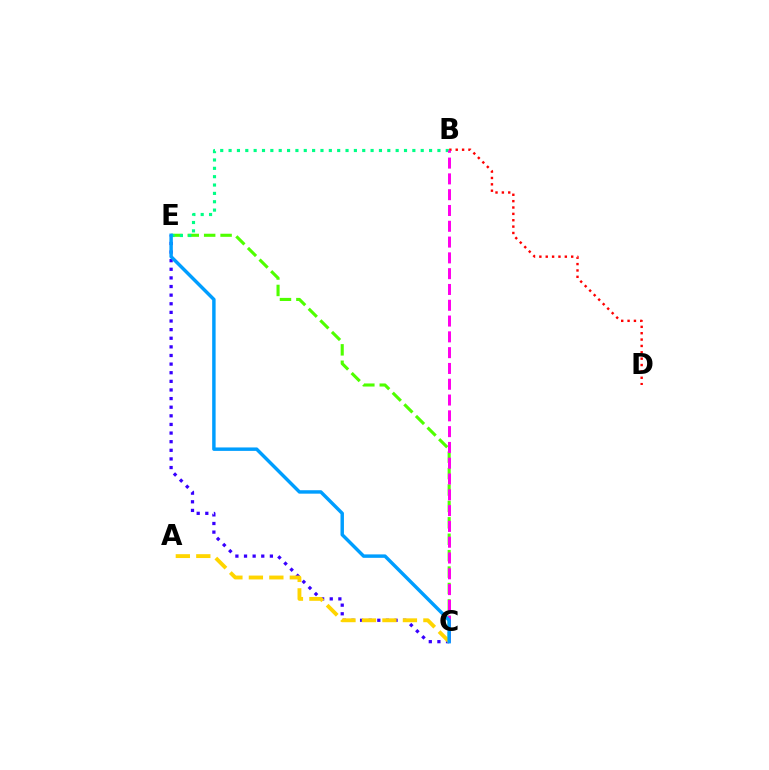{('C', 'E'): [{'color': '#4fff00', 'line_style': 'dashed', 'thickness': 2.23}, {'color': '#3700ff', 'line_style': 'dotted', 'thickness': 2.34}, {'color': '#009eff', 'line_style': 'solid', 'thickness': 2.48}], ('B', 'E'): [{'color': '#00ff86', 'line_style': 'dotted', 'thickness': 2.27}], ('B', 'D'): [{'color': '#ff0000', 'line_style': 'dotted', 'thickness': 1.73}], ('B', 'C'): [{'color': '#ff00ed', 'line_style': 'dashed', 'thickness': 2.15}], ('A', 'C'): [{'color': '#ffd500', 'line_style': 'dashed', 'thickness': 2.78}]}